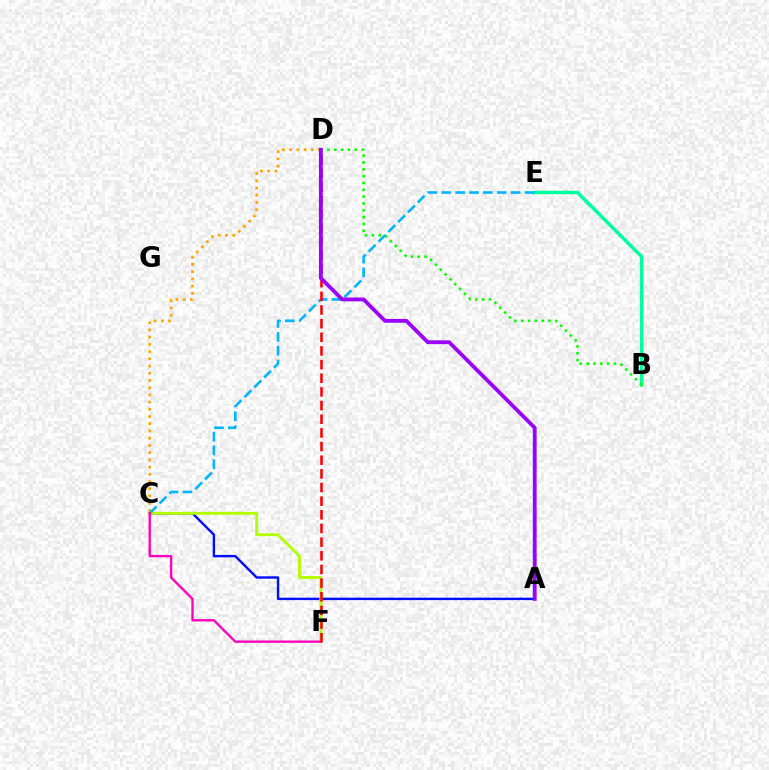{('C', 'D'): [{'color': '#ffa500', 'line_style': 'dotted', 'thickness': 1.96}], ('B', 'E'): [{'color': '#00ff9d', 'line_style': 'solid', 'thickness': 2.49}], ('B', 'D'): [{'color': '#08ff00', 'line_style': 'dotted', 'thickness': 1.86}], ('A', 'C'): [{'color': '#0010ff', 'line_style': 'solid', 'thickness': 1.74}], ('C', 'F'): [{'color': '#b3ff00', 'line_style': 'solid', 'thickness': 2.09}, {'color': '#ff00bd', 'line_style': 'solid', 'thickness': 1.7}], ('C', 'E'): [{'color': '#00b5ff', 'line_style': 'dashed', 'thickness': 1.89}], ('D', 'F'): [{'color': '#ff0000', 'line_style': 'dashed', 'thickness': 1.86}], ('A', 'D'): [{'color': '#9b00ff', 'line_style': 'solid', 'thickness': 2.75}]}